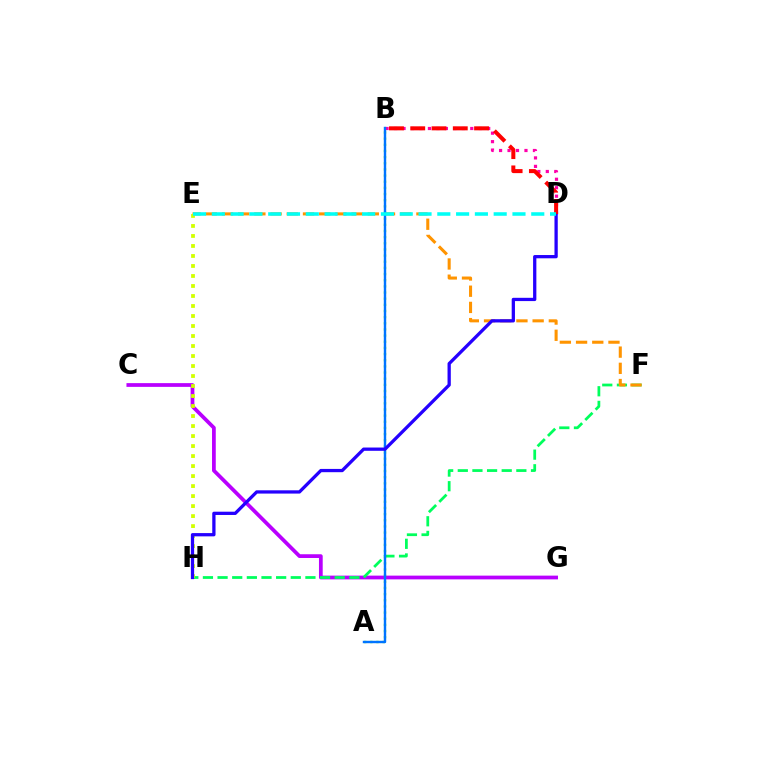{('C', 'G'): [{'color': '#b900ff', 'line_style': 'solid', 'thickness': 2.69}], ('F', 'H'): [{'color': '#00ff5c', 'line_style': 'dashed', 'thickness': 1.99}], ('A', 'B'): [{'color': '#3dff00', 'line_style': 'dotted', 'thickness': 1.67}, {'color': '#0074ff', 'line_style': 'solid', 'thickness': 1.74}], ('E', 'F'): [{'color': '#ff9400', 'line_style': 'dashed', 'thickness': 2.2}], ('B', 'D'): [{'color': '#ff00ac', 'line_style': 'dotted', 'thickness': 2.3}, {'color': '#ff0000', 'line_style': 'dashed', 'thickness': 2.89}], ('E', 'H'): [{'color': '#d1ff00', 'line_style': 'dotted', 'thickness': 2.72}], ('D', 'H'): [{'color': '#2500ff', 'line_style': 'solid', 'thickness': 2.36}], ('D', 'E'): [{'color': '#00fff6', 'line_style': 'dashed', 'thickness': 2.55}]}